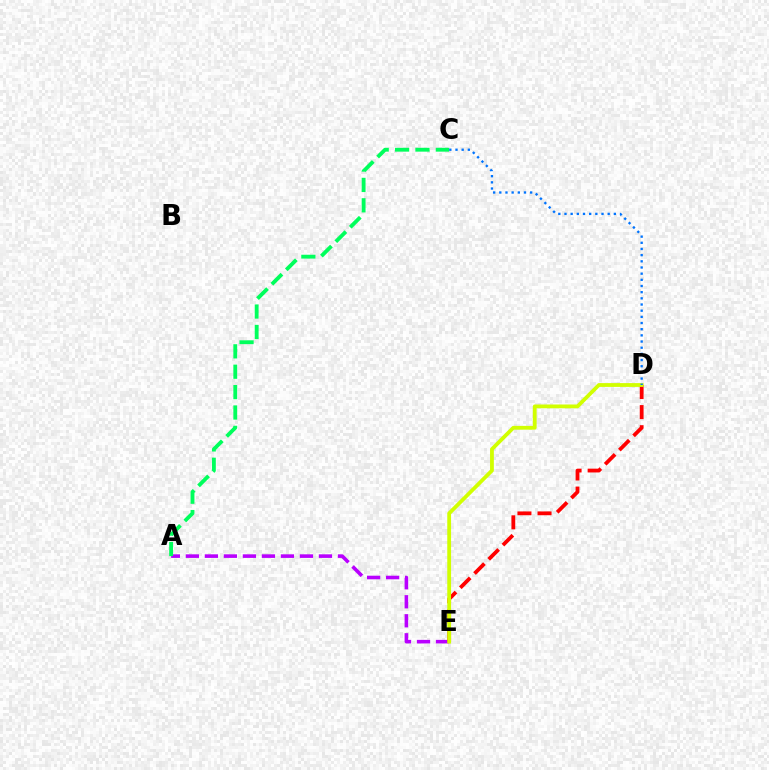{('A', 'E'): [{'color': '#b900ff', 'line_style': 'dashed', 'thickness': 2.58}], ('A', 'C'): [{'color': '#00ff5c', 'line_style': 'dashed', 'thickness': 2.77}], ('D', 'E'): [{'color': '#ff0000', 'line_style': 'dashed', 'thickness': 2.73}, {'color': '#d1ff00', 'line_style': 'solid', 'thickness': 2.74}], ('C', 'D'): [{'color': '#0074ff', 'line_style': 'dotted', 'thickness': 1.68}]}